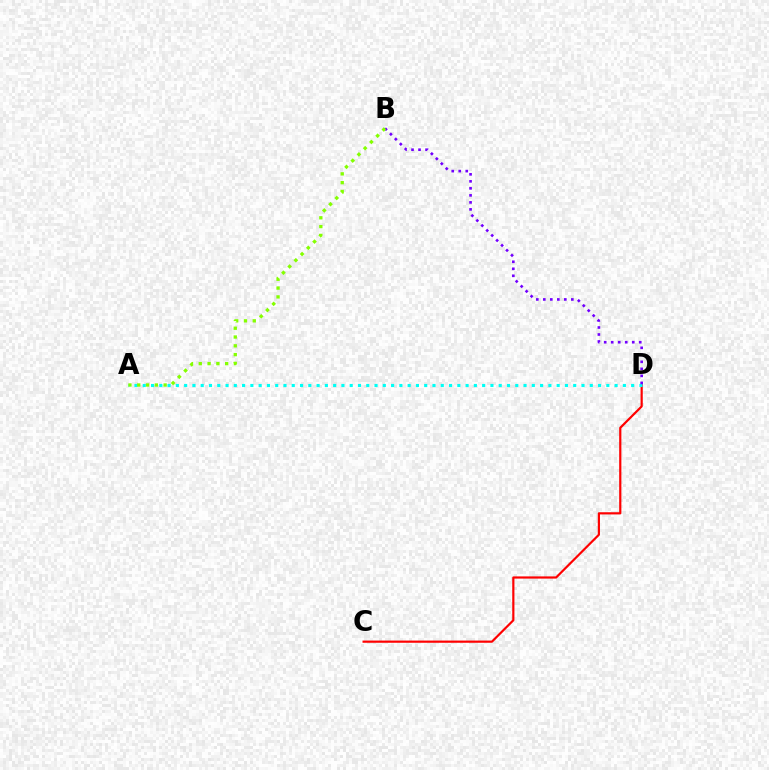{('C', 'D'): [{'color': '#ff0000', 'line_style': 'solid', 'thickness': 1.58}], ('A', 'D'): [{'color': '#00fff6', 'line_style': 'dotted', 'thickness': 2.25}], ('B', 'D'): [{'color': '#7200ff', 'line_style': 'dotted', 'thickness': 1.9}], ('A', 'B'): [{'color': '#84ff00', 'line_style': 'dotted', 'thickness': 2.39}]}